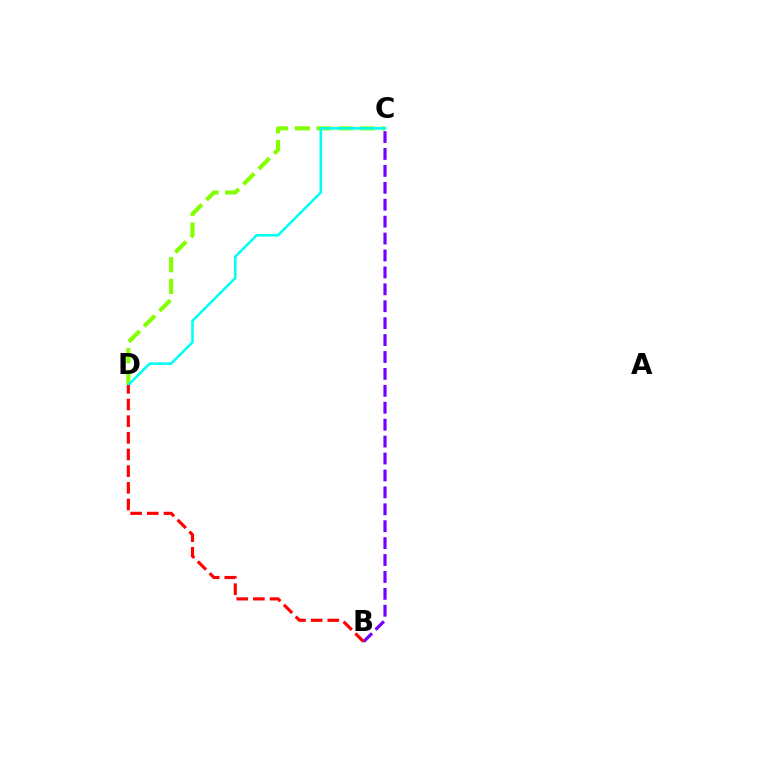{('C', 'D'): [{'color': '#84ff00', 'line_style': 'dashed', 'thickness': 2.95}, {'color': '#00fff6', 'line_style': 'solid', 'thickness': 1.84}], ('B', 'C'): [{'color': '#7200ff', 'line_style': 'dashed', 'thickness': 2.3}], ('B', 'D'): [{'color': '#ff0000', 'line_style': 'dashed', 'thickness': 2.26}]}